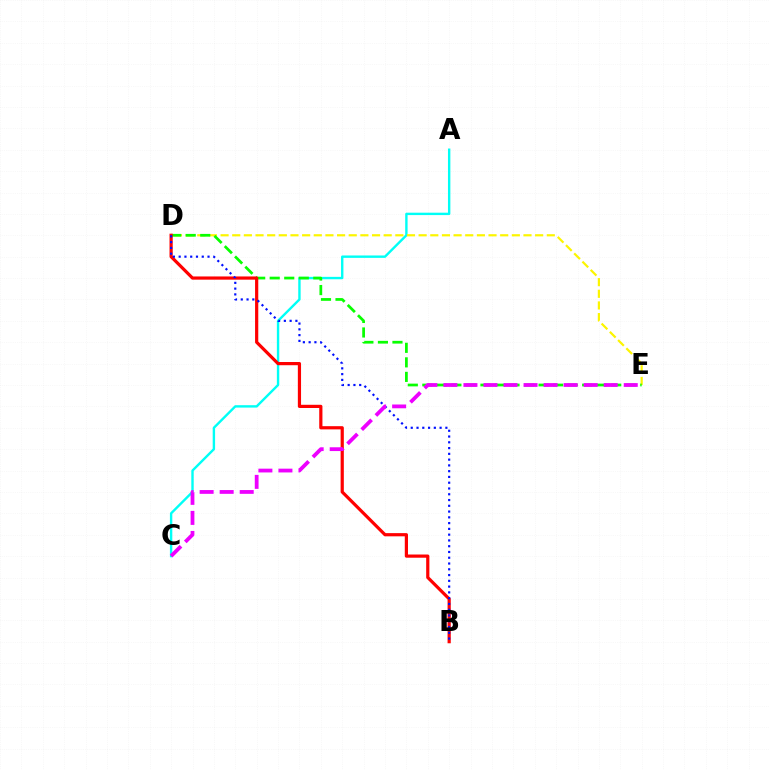{('A', 'C'): [{'color': '#00fff6', 'line_style': 'solid', 'thickness': 1.72}], ('D', 'E'): [{'color': '#fcf500', 'line_style': 'dashed', 'thickness': 1.58}, {'color': '#08ff00', 'line_style': 'dashed', 'thickness': 1.97}], ('B', 'D'): [{'color': '#ff0000', 'line_style': 'solid', 'thickness': 2.31}, {'color': '#0010ff', 'line_style': 'dotted', 'thickness': 1.57}], ('C', 'E'): [{'color': '#ee00ff', 'line_style': 'dashed', 'thickness': 2.72}]}